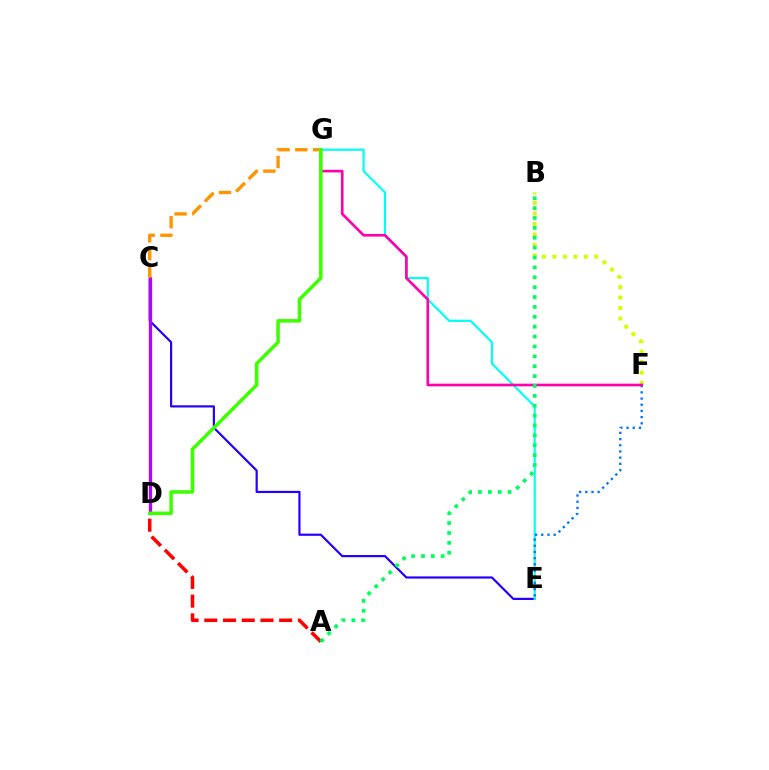{('C', 'E'): [{'color': '#2500ff', 'line_style': 'solid', 'thickness': 1.58}], ('B', 'F'): [{'color': '#d1ff00', 'line_style': 'dotted', 'thickness': 2.85}], ('E', 'G'): [{'color': '#00fff6', 'line_style': 'solid', 'thickness': 1.57}], ('C', 'D'): [{'color': '#b900ff', 'line_style': 'solid', 'thickness': 2.37}], ('A', 'D'): [{'color': '#ff0000', 'line_style': 'dashed', 'thickness': 2.54}], ('E', 'F'): [{'color': '#0074ff', 'line_style': 'dotted', 'thickness': 1.68}], ('F', 'G'): [{'color': '#ff00ac', 'line_style': 'solid', 'thickness': 1.9}], ('C', 'G'): [{'color': '#ff9400', 'line_style': 'dashed', 'thickness': 2.41}], ('D', 'G'): [{'color': '#3dff00', 'line_style': 'solid', 'thickness': 2.54}], ('A', 'B'): [{'color': '#00ff5c', 'line_style': 'dotted', 'thickness': 2.68}]}